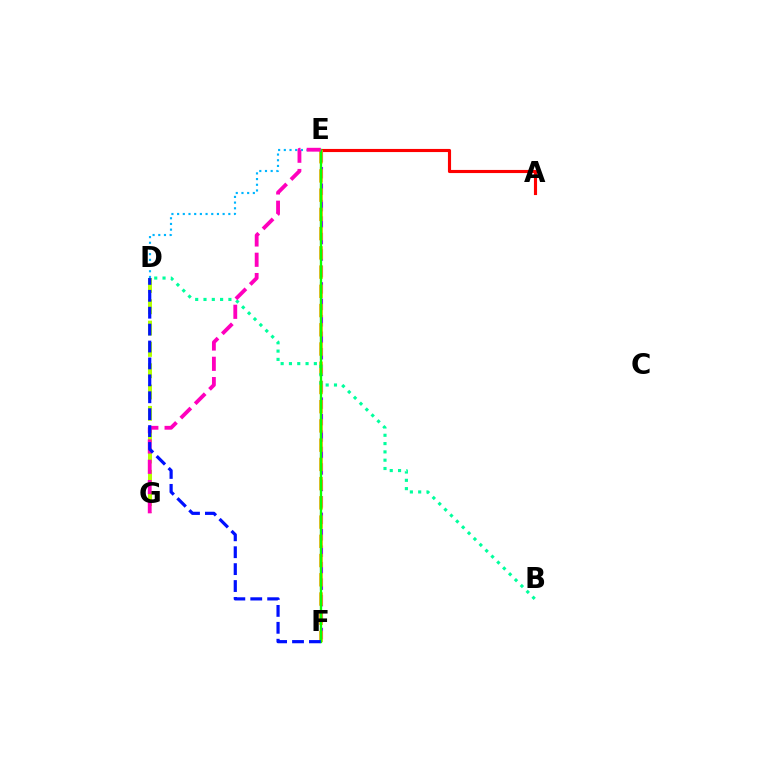{('D', 'E'): [{'color': '#00b5ff', 'line_style': 'dotted', 'thickness': 1.55}], ('A', 'E'): [{'color': '#ff0000', 'line_style': 'solid', 'thickness': 2.25}], ('E', 'F'): [{'color': '#9b00ff', 'line_style': 'dashed', 'thickness': 2.24}, {'color': '#ffa500', 'line_style': 'dashed', 'thickness': 2.61}, {'color': '#08ff00', 'line_style': 'solid', 'thickness': 1.67}], ('D', 'G'): [{'color': '#b3ff00', 'line_style': 'dashed', 'thickness': 2.9}], ('B', 'D'): [{'color': '#00ff9d', 'line_style': 'dotted', 'thickness': 2.26}], ('E', 'G'): [{'color': '#ff00bd', 'line_style': 'dashed', 'thickness': 2.76}], ('D', 'F'): [{'color': '#0010ff', 'line_style': 'dashed', 'thickness': 2.3}]}